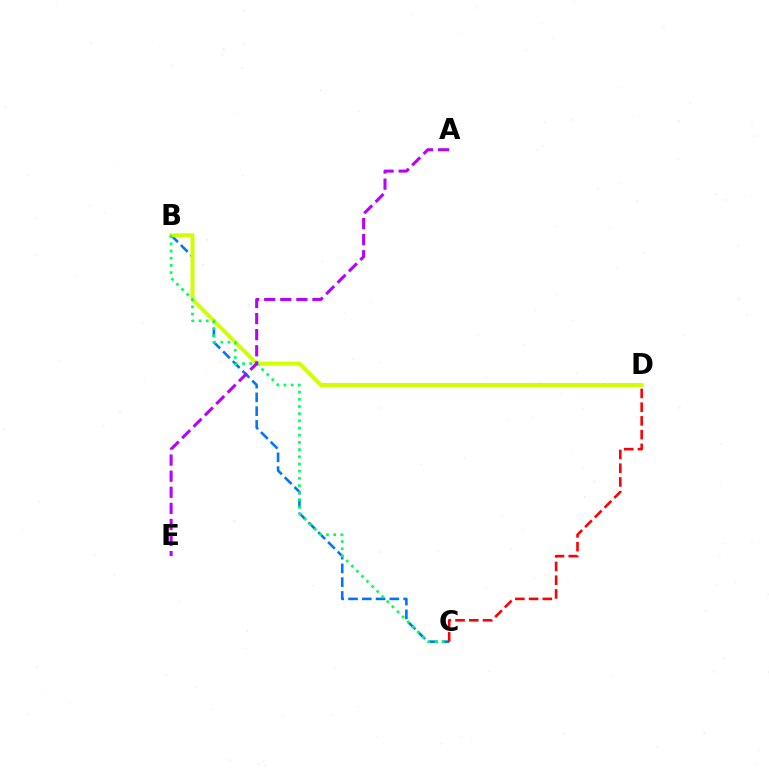{('B', 'C'): [{'color': '#0074ff', 'line_style': 'dashed', 'thickness': 1.87}, {'color': '#00ff5c', 'line_style': 'dotted', 'thickness': 1.95}], ('B', 'D'): [{'color': '#d1ff00', 'line_style': 'solid', 'thickness': 2.84}], ('A', 'E'): [{'color': '#b900ff', 'line_style': 'dashed', 'thickness': 2.19}], ('C', 'D'): [{'color': '#ff0000', 'line_style': 'dashed', 'thickness': 1.87}]}